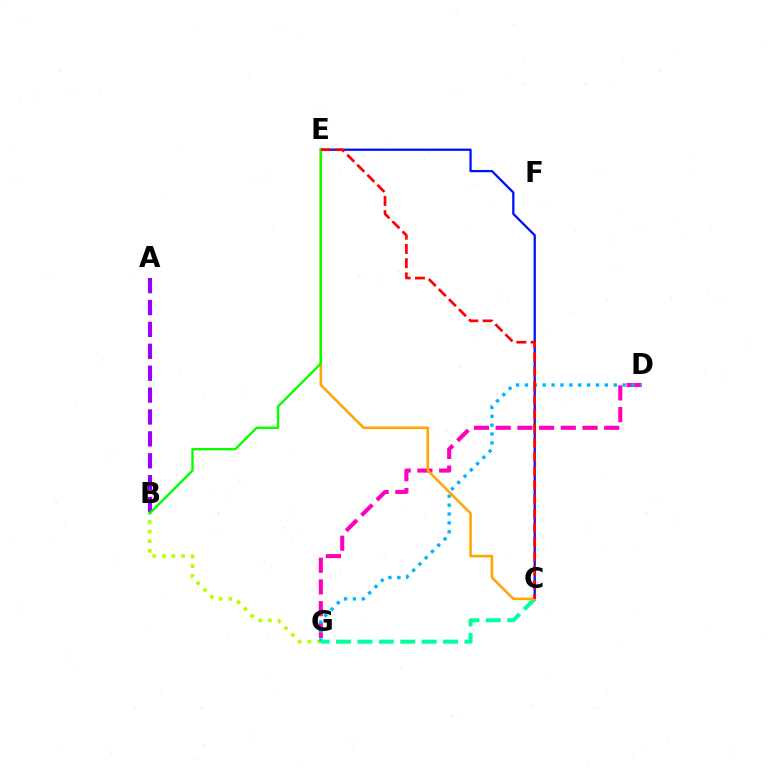{('D', 'G'): [{'color': '#ff00bd', 'line_style': 'dashed', 'thickness': 2.95}, {'color': '#00b5ff', 'line_style': 'dotted', 'thickness': 2.41}], ('B', 'G'): [{'color': '#b3ff00', 'line_style': 'dotted', 'thickness': 2.63}], ('C', 'G'): [{'color': '#00ff9d', 'line_style': 'dashed', 'thickness': 2.91}], ('C', 'E'): [{'color': '#0010ff', 'line_style': 'solid', 'thickness': 1.64}, {'color': '#ffa500', 'line_style': 'solid', 'thickness': 1.85}, {'color': '#ff0000', 'line_style': 'dashed', 'thickness': 1.93}], ('A', 'B'): [{'color': '#9b00ff', 'line_style': 'dashed', 'thickness': 2.97}], ('B', 'E'): [{'color': '#08ff00', 'line_style': 'solid', 'thickness': 1.72}]}